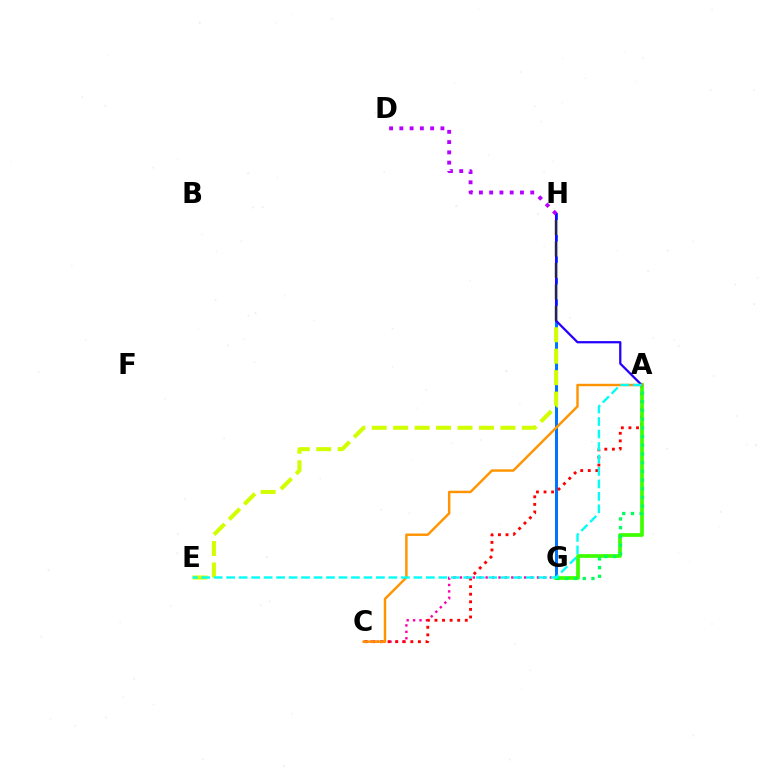{('G', 'H'): [{'color': '#0074ff', 'line_style': 'solid', 'thickness': 2.15}], ('C', 'G'): [{'color': '#ff00ac', 'line_style': 'dotted', 'thickness': 1.75}], ('A', 'C'): [{'color': '#ff0000', 'line_style': 'dotted', 'thickness': 2.06}, {'color': '#ff9400', 'line_style': 'solid', 'thickness': 1.75}], ('A', 'G'): [{'color': '#3dff00', 'line_style': 'solid', 'thickness': 2.68}, {'color': '#00ff5c', 'line_style': 'dotted', 'thickness': 2.37}], ('E', 'H'): [{'color': '#d1ff00', 'line_style': 'dashed', 'thickness': 2.91}], ('A', 'H'): [{'color': '#2500ff', 'line_style': 'solid', 'thickness': 1.63}], ('D', 'H'): [{'color': '#b900ff', 'line_style': 'dotted', 'thickness': 2.79}], ('A', 'E'): [{'color': '#00fff6', 'line_style': 'dashed', 'thickness': 1.7}]}